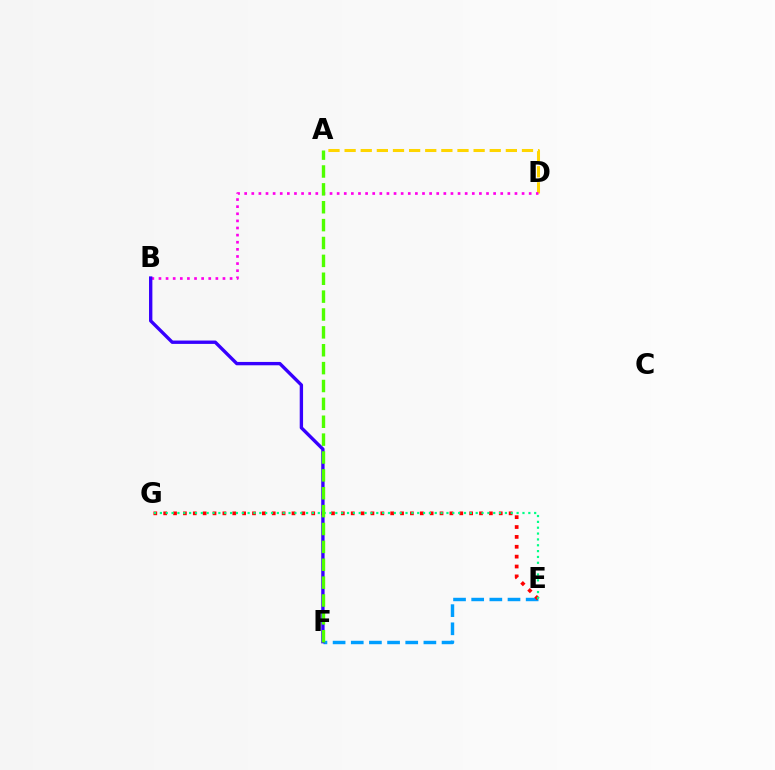{('A', 'D'): [{'color': '#ffd500', 'line_style': 'dashed', 'thickness': 2.19}], ('B', 'D'): [{'color': '#ff00ed', 'line_style': 'dotted', 'thickness': 1.93}], ('E', 'F'): [{'color': '#009eff', 'line_style': 'dashed', 'thickness': 2.47}], ('E', 'G'): [{'color': '#ff0000', 'line_style': 'dotted', 'thickness': 2.68}, {'color': '#00ff86', 'line_style': 'dotted', 'thickness': 1.59}], ('B', 'F'): [{'color': '#3700ff', 'line_style': 'solid', 'thickness': 2.42}], ('A', 'F'): [{'color': '#4fff00', 'line_style': 'dashed', 'thickness': 2.43}]}